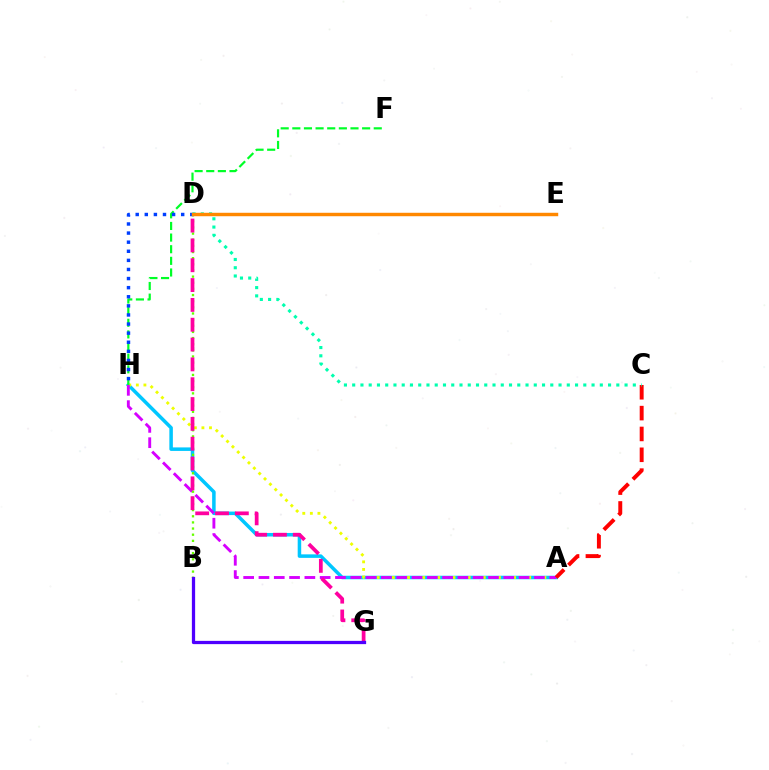{('A', 'H'): [{'color': '#00c7ff', 'line_style': 'solid', 'thickness': 2.53}, {'color': '#eeff00', 'line_style': 'dotted', 'thickness': 2.06}, {'color': '#d600ff', 'line_style': 'dashed', 'thickness': 2.08}], ('F', 'H'): [{'color': '#00ff27', 'line_style': 'dashed', 'thickness': 1.58}], ('B', 'D'): [{'color': '#66ff00', 'line_style': 'dotted', 'thickness': 1.67}], ('D', 'H'): [{'color': '#003fff', 'line_style': 'dotted', 'thickness': 2.47}], ('A', 'C'): [{'color': '#ff0000', 'line_style': 'dashed', 'thickness': 2.83}], ('D', 'G'): [{'color': '#ff00a0', 'line_style': 'dashed', 'thickness': 2.69}], ('C', 'D'): [{'color': '#00ffaf', 'line_style': 'dotted', 'thickness': 2.24}], ('B', 'G'): [{'color': '#4f00ff', 'line_style': 'solid', 'thickness': 2.34}], ('D', 'E'): [{'color': '#ff8800', 'line_style': 'solid', 'thickness': 2.47}]}